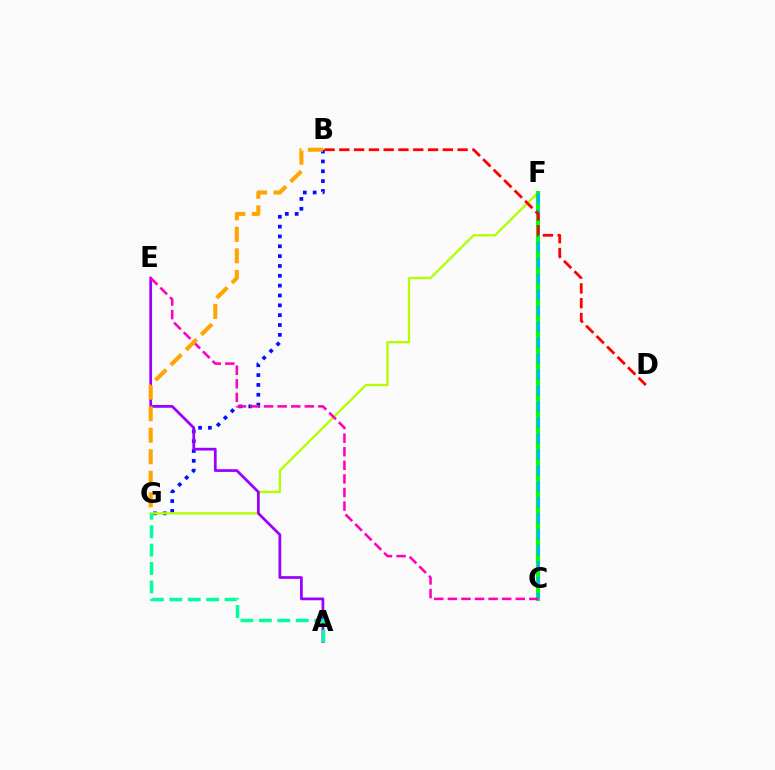{('B', 'G'): [{'color': '#0010ff', 'line_style': 'dotted', 'thickness': 2.67}, {'color': '#ffa500', 'line_style': 'dashed', 'thickness': 2.92}], ('F', 'G'): [{'color': '#b3ff00', 'line_style': 'solid', 'thickness': 1.69}], ('C', 'F'): [{'color': '#08ff00', 'line_style': 'solid', 'thickness': 2.99}, {'color': '#00b5ff', 'line_style': 'dashed', 'thickness': 2.17}], ('A', 'E'): [{'color': '#9b00ff', 'line_style': 'solid', 'thickness': 1.97}], ('A', 'G'): [{'color': '#00ff9d', 'line_style': 'dashed', 'thickness': 2.5}], ('C', 'E'): [{'color': '#ff00bd', 'line_style': 'dashed', 'thickness': 1.85}], ('B', 'D'): [{'color': '#ff0000', 'line_style': 'dashed', 'thickness': 2.01}]}